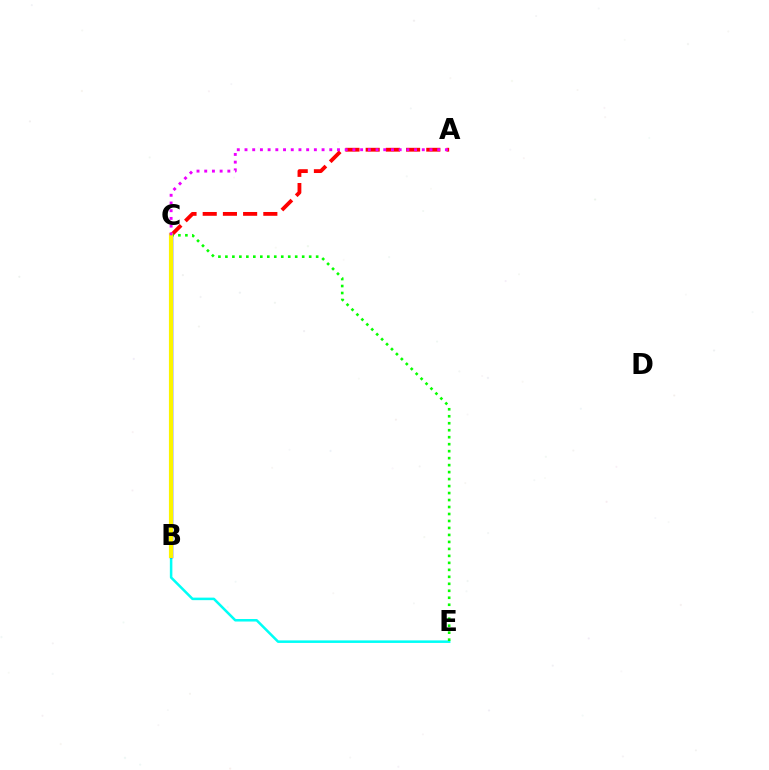{('B', 'E'): [{'color': '#00fff6', 'line_style': 'solid', 'thickness': 1.82}], ('A', 'C'): [{'color': '#ff0000', 'line_style': 'dashed', 'thickness': 2.75}, {'color': '#ee00ff', 'line_style': 'dotted', 'thickness': 2.09}], ('B', 'C'): [{'color': '#0010ff', 'line_style': 'solid', 'thickness': 2.46}, {'color': '#fcf500', 'line_style': 'solid', 'thickness': 2.99}], ('C', 'E'): [{'color': '#08ff00', 'line_style': 'dotted', 'thickness': 1.9}]}